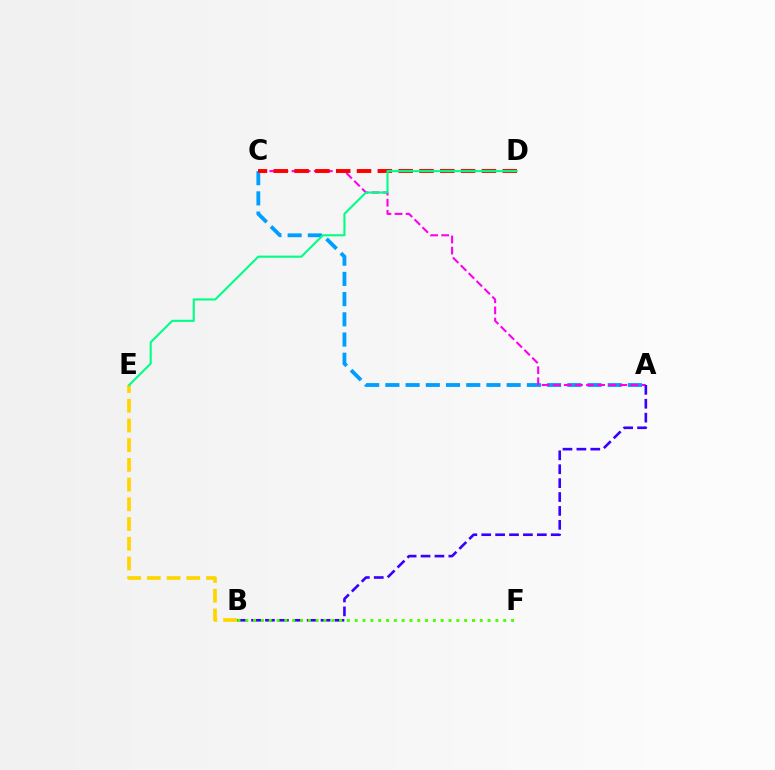{('A', 'C'): [{'color': '#009eff', 'line_style': 'dashed', 'thickness': 2.75}, {'color': '#ff00ed', 'line_style': 'dashed', 'thickness': 1.51}], ('B', 'E'): [{'color': '#ffd500', 'line_style': 'dashed', 'thickness': 2.68}], ('A', 'B'): [{'color': '#3700ff', 'line_style': 'dashed', 'thickness': 1.89}], ('C', 'D'): [{'color': '#ff0000', 'line_style': 'dashed', 'thickness': 2.83}], ('B', 'F'): [{'color': '#4fff00', 'line_style': 'dotted', 'thickness': 2.12}], ('D', 'E'): [{'color': '#00ff86', 'line_style': 'solid', 'thickness': 1.51}]}